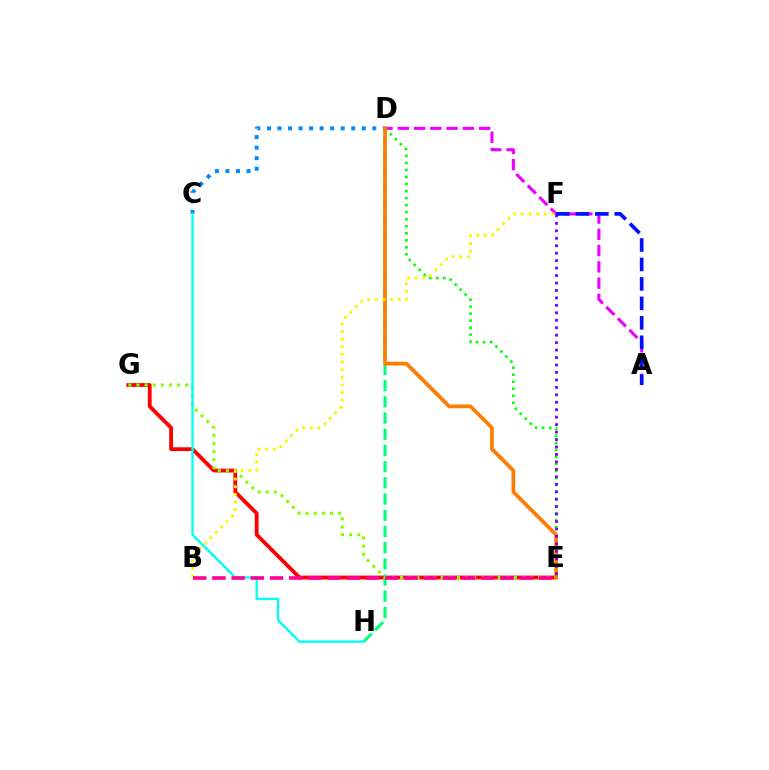{('A', 'D'): [{'color': '#ee00ff', 'line_style': 'dashed', 'thickness': 2.21}], ('C', 'D'): [{'color': '#008cff', 'line_style': 'dotted', 'thickness': 2.86}], ('E', 'G'): [{'color': '#ff0000', 'line_style': 'solid', 'thickness': 2.74}, {'color': '#84ff00', 'line_style': 'dotted', 'thickness': 2.21}], ('D', 'H'): [{'color': '#00ff74', 'line_style': 'dashed', 'thickness': 2.2}], ('D', 'E'): [{'color': '#08ff00', 'line_style': 'dotted', 'thickness': 1.91}, {'color': '#ff7c00', 'line_style': 'solid', 'thickness': 2.68}], ('B', 'F'): [{'color': '#fcf500', 'line_style': 'dotted', 'thickness': 2.08}], ('C', 'H'): [{'color': '#00fff6', 'line_style': 'solid', 'thickness': 1.68}], ('E', 'F'): [{'color': '#7200ff', 'line_style': 'dotted', 'thickness': 2.03}], ('A', 'F'): [{'color': '#0010ff', 'line_style': 'dashed', 'thickness': 2.64}], ('B', 'E'): [{'color': '#ff0094', 'line_style': 'dashed', 'thickness': 2.61}]}